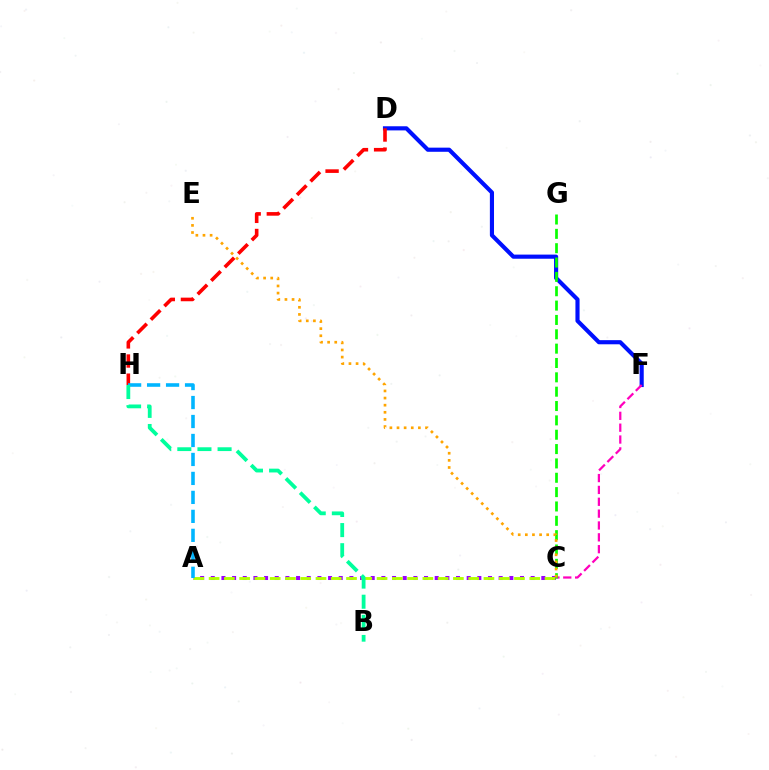{('A', 'C'): [{'color': '#9b00ff', 'line_style': 'dotted', 'thickness': 2.9}, {'color': '#b3ff00', 'line_style': 'dashed', 'thickness': 2.07}], ('D', 'F'): [{'color': '#0010ff', 'line_style': 'solid', 'thickness': 2.98}], ('D', 'H'): [{'color': '#ff0000', 'line_style': 'dashed', 'thickness': 2.6}], ('C', 'F'): [{'color': '#ff00bd', 'line_style': 'dashed', 'thickness': 1.61}], ('C', 'G'): [{'color': '#08ff00', 'line_style': 'dashed', 'thickness': 1.95}], ('A', 'H'): [{'color': '#00b5ff', 'line_style': 'dashed', 'thickness': 2.58}], ('B', 'H'): [{'color': '#00ff9d', 'line_style': 'dashed', 'thickness': 2.73}], ('C', 'E'): [{'color': '#ffa500', 'line_style': 'dotted', 'thickness': 1.93}]}